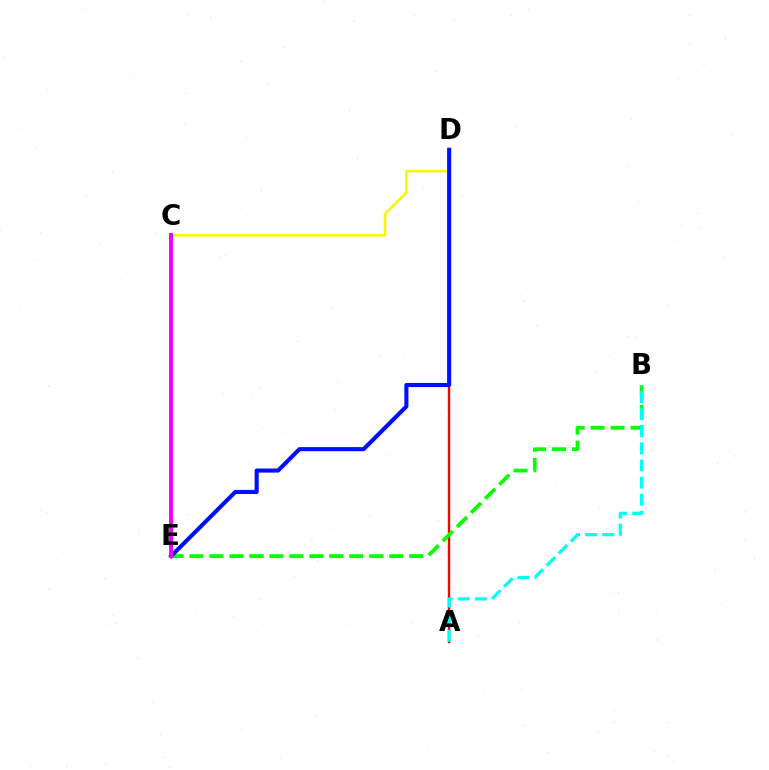{('C', 'D'): [{'color': '#fcf500', 'line_style': 'solid', 'thickness': 1.81}], ('A', 'D'): [{'color': '#ff0000', 'line_style': 'solid', 'thickness': 1.71}], ('B', 'E'): [{'color': '#08ff00', 'line_style': 'dashed', 'thickness': 2.71}], ('D', 'E'): [{'color': '#0010ff', 'line_style': 'solid', 'thickness': 2.95}], ('C', 'E'): [{'color': '#ee00ff', 'line_style': 'solid', 'thickness': 2.8}], ('A', 'B'): [{'color': '#00fff6', 'line_style': 'dashed', 'thickness': 2.32}]}